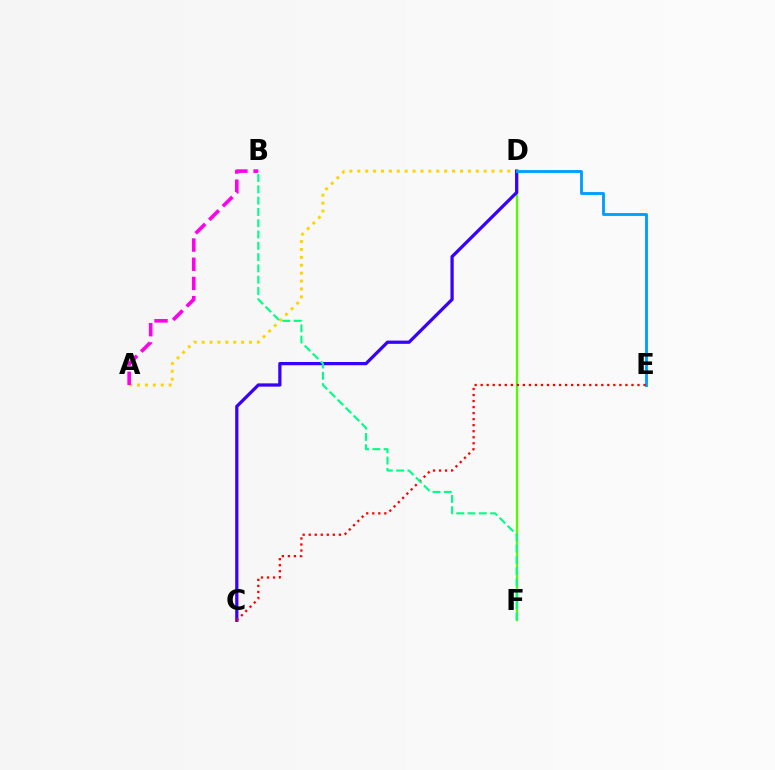{('D', 'F'): [{'color': '#4fff00', 'line_style': 'solid', 'thickness': 1.64}], ('A', 'D'): [{'color': '#ffd500', 'line_style': 'dotted', 'thickness': 2.15}], ('C', 'D'): [{'color': '#3700ff', 'line_style': 'solid', 'thickness': 2.33}], ('D', 'E'): [{'color': '#009eff', 'line_style': 'solid', 'thickness': 2.07}], ('C', 'E'): [{'color': '#ff0000', 'line_style': 'dotted', 'thickness': 1.64}], ('A', 'B'): [{'color': '#ff00ed', 'line_style': 'dashed', 'thickness': 2.61}], ('B', 'F'): [{'color': '#00ff86', 'line_style': 'dashed', 'thickness': 1.53}]}